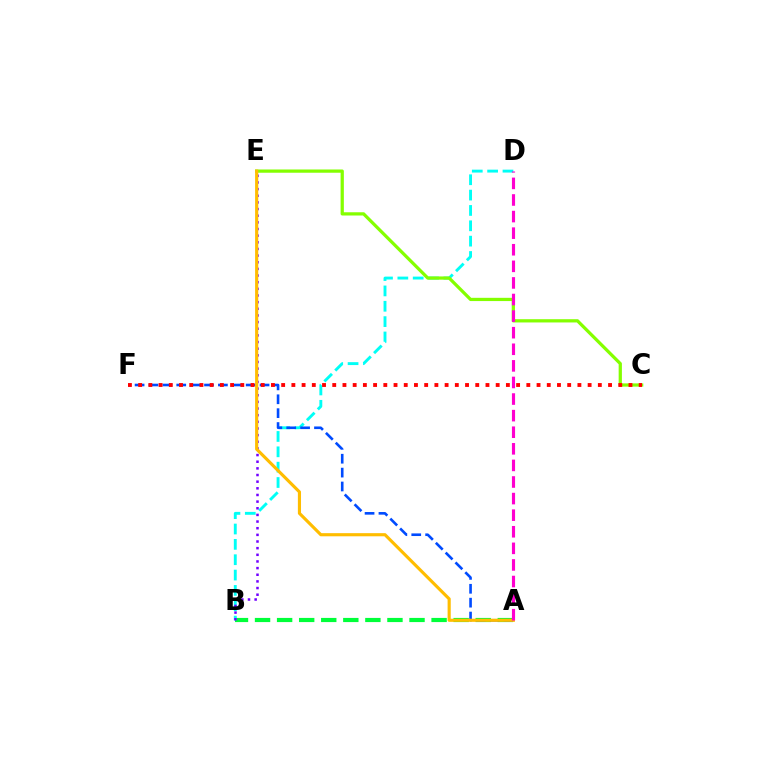{('A', 'B'): [{'color': '#00ff39', 'line_style': 'dashed', 'thickness': 3.0}], ('B', 'D'): [{'color': '#00fff6', 'line_style': 'dashed', 'thickness': 2.09}], ('B', 'E'): [{'color': '#7200ff', 'line_style': 'dotted', 'thickness': 1.81}], ('A', 'F'): [{'color': '#004bff', 'line_style': 'dashed', 'thickness': 1.89}], ('C', 'E'): [{'color': '#84ff00', 'line_style': 'solid', 'thickness': 2.34}], ('A', 'E'): [{'color': '#ffbd00', 'line_style': 'solid', 'thickness': 2.26}], ('C', 'F'): [{'color': '#ff0000', 'line_style': 'dotted', 'thickness': 2.78}], ('A', 'D'): [{'color': '#ff00cf', 'line_style': 'dashed', 'thickness': 2.25}]}